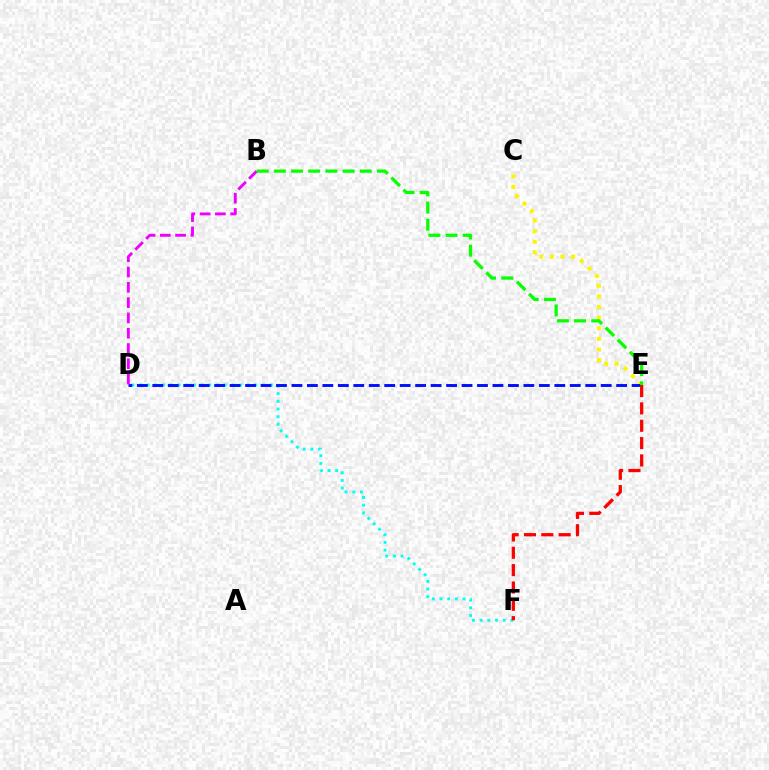{('D', 'F'): [{'color': '#00fff6', 'line_style': 'dotted', 'thickness': 2.09}], ('C', 'E'): [{'color': '#fcf500', 'line_style': 'dotted', 'thickness': 2.89}], ('D', 'E'): [{'color': '#0010ff', 'line_style': 'dashed', 'thickness': 2.1}], ('B', 'D'): [{'color': '#ee00ff', 'line_style': 'dashed', 'thickness': 2.08}], ('E', 'F'): [{'color': '#ff0000', 'line_style': 'dashed', 'thickness': 2.36}], ('B', 'E'): [{'color': '#08ff00', 'line_style': 'dashed', 'thickness': 2.33}]}